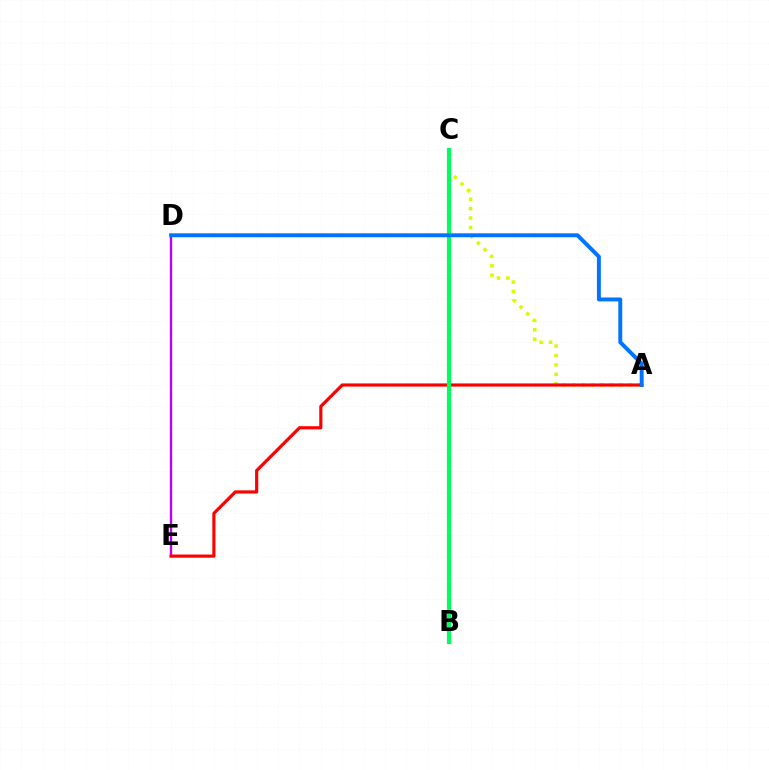{('D', 'E'): [{'color': '#b900ff', 'line_style': 'solid', 'thickness': 1.69}], ('A', 'C'): [{'color': '#d1ff00', 'line_style': 'dotted', 'thickness': 2.56}], ('A', 'E'): [{'color': '#ff0000', 'line_style': 'solid', 'thickness': 2.28}], ('B', 'C'): [{'color': '#00ff5c', 'line_style': 'solid', 'thickness': 2.98}], ('A', 'D'): [{'color': '#0074ff', 'line_style': 'solid', 'thickness': 2.83}]}